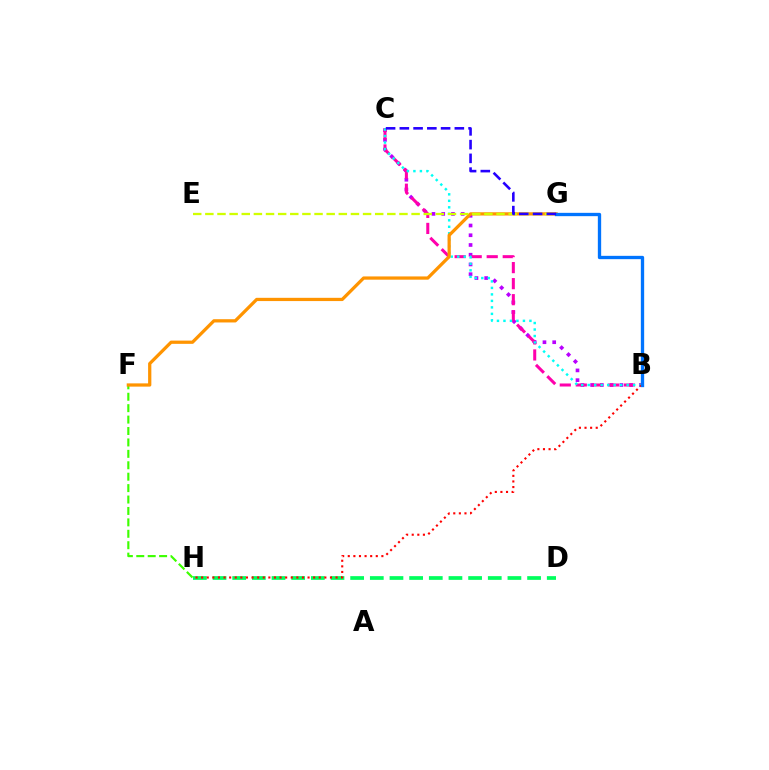{('F', 'H'): [{'color': '#3dff00', 'line_style': 'dashed', 'thickness': 1.55}], ('B', 'C'): [{'color': '#b900ff', 'line_style': 'dotted', 'thickness': 2.65}, {'color': '#ff00ac', 'line_style': 'dashed', 'thickness': 2.18}, {'color': '#00fff6', 'line_style': 'dotted', 'thickness': 1.76}], ('F', 'G'): [{'color': '#ff9400', 'line_style': 'solid', 'thickness': 2.34}], ('D', 'H'): [{'color': '#00ff5c', 'line_style': 'dashed', 'thickness': 2.67}], ('B', 'H'): [{'color': '#ff0000', 'line_style': 'dotted', 'thickness': 1.52}], ('B', 'G'): [{'color': '#0074ff', 'line_style': 'solid', 'thickness': 2.39}], ('E', 'G'): [{'color': '#d1ff00', 'line_style': 'dashed', 'thickness': 1.65}], ('C', 'G'): [{'color': '#2500ff', 'line_style': 'dashed', 'thickness': 1.87}]}